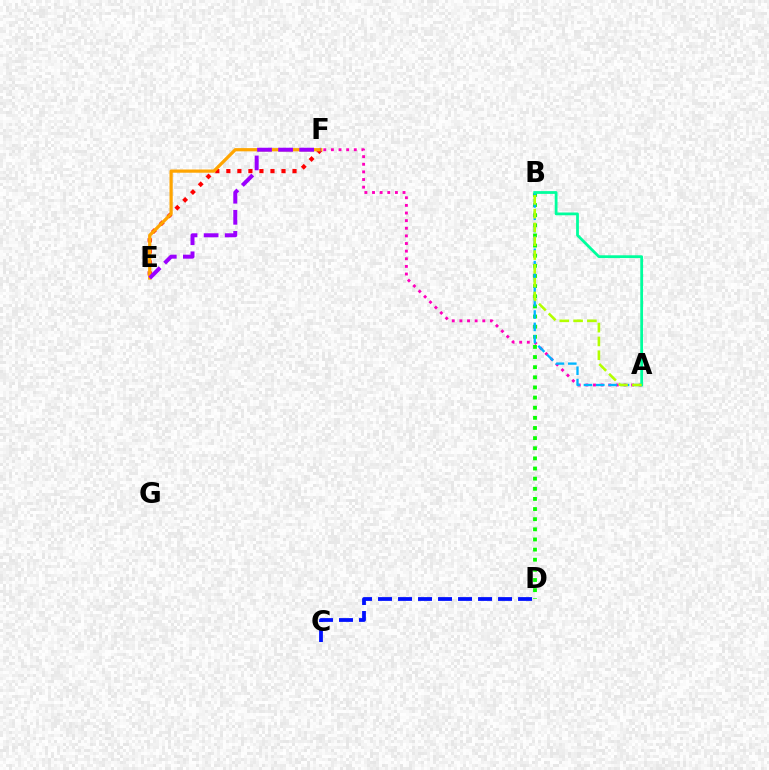{('E', 'F'): [{'color': '#ff0000', 'line_style': 'dotted', 'thickness': 3.0}, {'color': '#ffa500', 'line_style': 'solid', 'thickness': 2.32}, {'color': '#9b00ff', 'line_style': 'dashed', 'thickness': 2.86}], ('A', 'F'): [{'color': '#ff00bd', 'line_style': 'dotted', 'thickness': 2.07}], ('B', 'D'): [{'color': '#08ff00', 'line_style': 'dotted', 'thickness': 2.75}], ('C', 'D'): [{'color': '#0010ff', 'line_style': 'dashed', 'thickness': 2.72}], ('A', 'B'): [{'color': '#00b5ff', 'line_style': 'dashed', 'thickness': 1.68}, {'color': '#00ff9d', 'line_style': 'solid', 'thickness': 2.0}, {'color': '#b3ff00', 'line_style': 'dashed', 'thickness': 1.87}]}